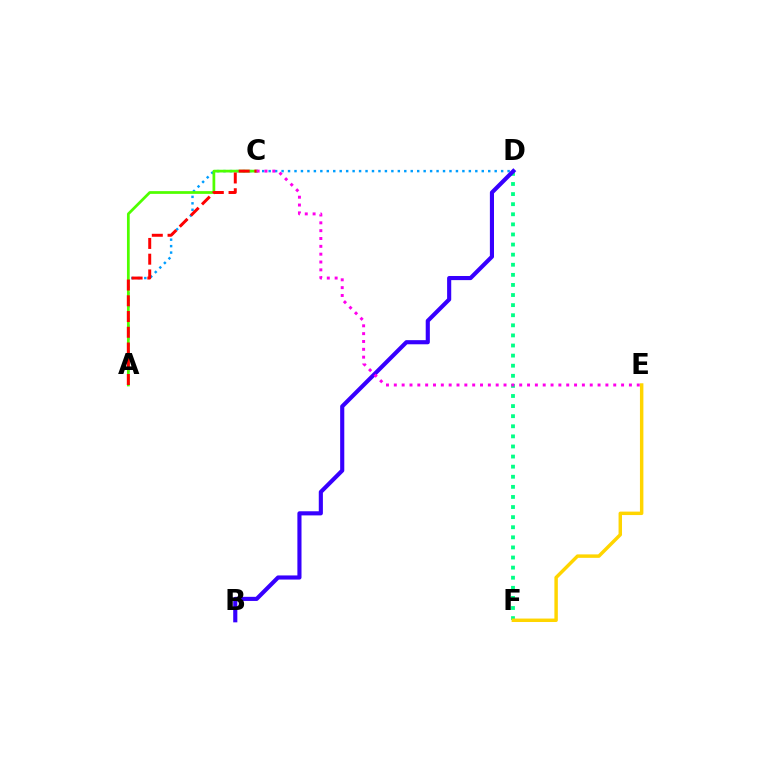{('D', 'F'): [{'color': '#00ff86', 'line_style': 'dotted', 'thickness': 2.74}], ('A', 'D'): [{'color': '#009eff', 'line_style': 'dotted', 'thickness': 1.75}], ('E', 'F'): [{'color': '#ffd500', 'line_style': 'solid', 'thickness': 2.48}], ('B', 'D'): [{'color': '#3700ff', 'line_style': 'solid', 'thickness': 2.97}], ('A', 'C'): [{'color': '#4fff00', 'line_style': 'solid', 'thickness': 1.97}, {'color': '#ff0000', 'line_style': 'dashed', 'thickness': 2.14}], ('C', 'E'): [{'color': '#ff00ed', 'line_style': 'dotted', 'thickness': 2.13}]}